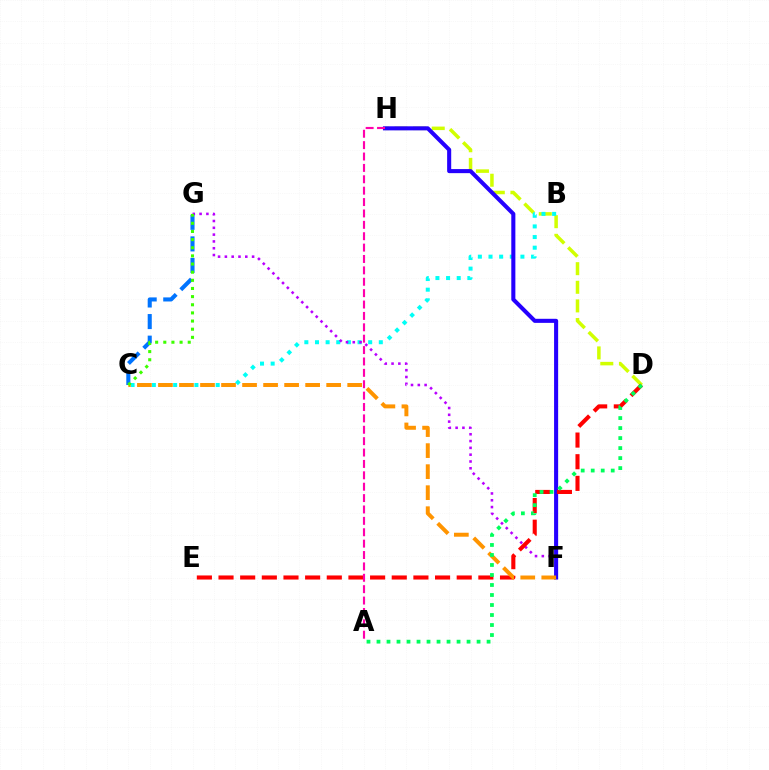{('D', 'H'): [{'color': '#d1ff00', 'line_style': 'dashed', 'thickness': 2.53}], ('C', 'G'): [{'color': '#0074ff', 'line_style': 'dashed', 'thickness': 2.93}, {'color': '#3dff00', 'line_style': 'dotted', 'thickness': 2.21}], ('B', 'C'): [{'color': '#00fff6', 'line_style': 'dotted', 'thickness': 2.89}], ('F', 'G'): [{'color': '#b900ff', 'line_style': 'dotted', 'thickness': 1.85}], ('F', 'H'): [{'color': '#2500ff', 'line_style': 'solid', 'thickness': 2.93}], ('D', 'E'): [{'color': '#ff0000', 'line_style': 'dashed', 'thickness': 2.94}], ('C', 'F'): [{'color': '#ff9400', 'line_style': 'dashed', 'thickness': 2.86}], ('A', 'D'): [{'color': '#00ff5c', 'line_style': 'dotted', 'thickness': 2.72}], ('A', 'H'): [{'color': '#ff00ac', 'line_style': 'dashed', 'thickness': 1.55}]}